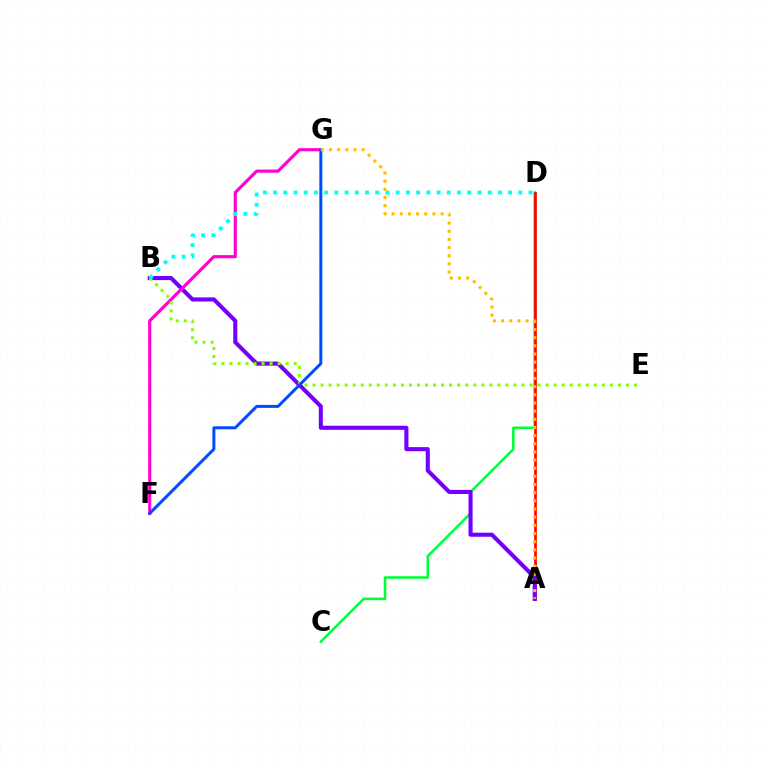{('C', 'D'): [{'color': '#00ff39', 'line_style': 'solid', 'thickness': 1.84}], ('A', 'D'): [{'color': '#ff0000', 'line_style': 'solid', 'thickness': 1.94}], ('A', 'B'): [{'color': '#7200ff', 'line_style': 'solid', 'thickness': 2.95}], ('F', 'G'): [{'color': '#ff00cf', 'line_style': 'solid', 'thickness': 2.25}, {'color': '#004bff', 'line_style': 'solid', 'thickness': 2.15}], ('B', 'E'): [{'color': '#84ff00', 'line_style': 'dotted', 'thickness': 2.18}], ('B', 'D'): [{'color': '#00fff6', 'line_style': 'dotted', 'thickness': 2.78}], ('A', 'G'): [{'color': '#ffbd00', 'line_style': 'dotted', 'thickness': 2.22}]}